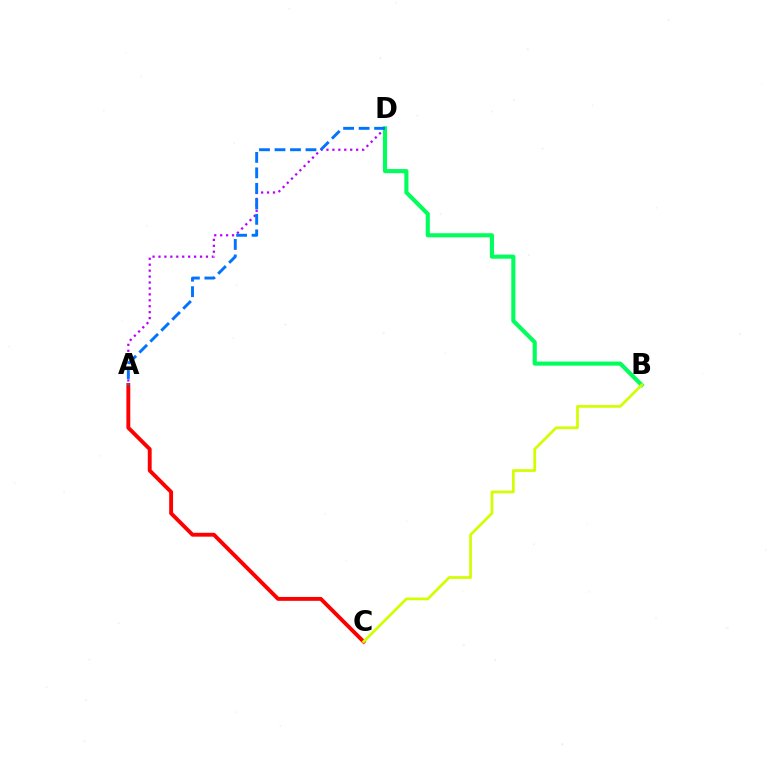{('A', 'C'): [{'color': '#ff0000', 'line_style': 'solid', 'thickness': 2.8}], ('A', 'D'): [{'color': '#b900ff', 'line_style': 'dotted', 'thickness': 1.61}, {'color': '#0074ff', 'line_style': 'dashed', 'thickness': 2.1}], ('B', 'D'): [{'color': '#00ff5c', 'line_style': 'solid', 'thickness': 2.96}], ('B', 'C'): [{'color': '#d1ff00', 'line_style': 'solid', 'thickness': 1.96}]}